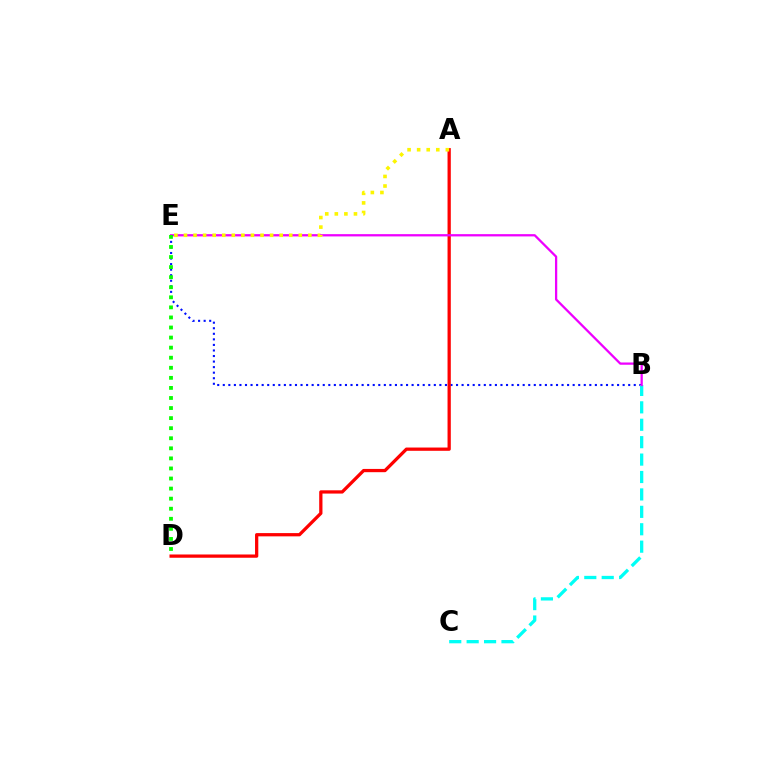{('B', 'E'): [{'color': '#0010ff', 'line_style': 'dotted', 'thickness': 1.51}, {'color': '#ee00ff', 'line_style': 'solid', 'thickness': 1.64}], ('A', 'D'): [{'color': '#ff0000', 'line_style': 'solid', 'thickness': 2.35}], ('B', 'C'): [{'color': '#00fff6', 'line_style': 'dashed', 'thickness': 2.37}], ('D', 'E'): [{'color': '#08ff00', 'line_style': 'dotted', 'thickness': 2.74}], ('A', 'E'): [{'color': '#fcf500', 'line_style': 'dotted', 'thickness': 2.6}]}